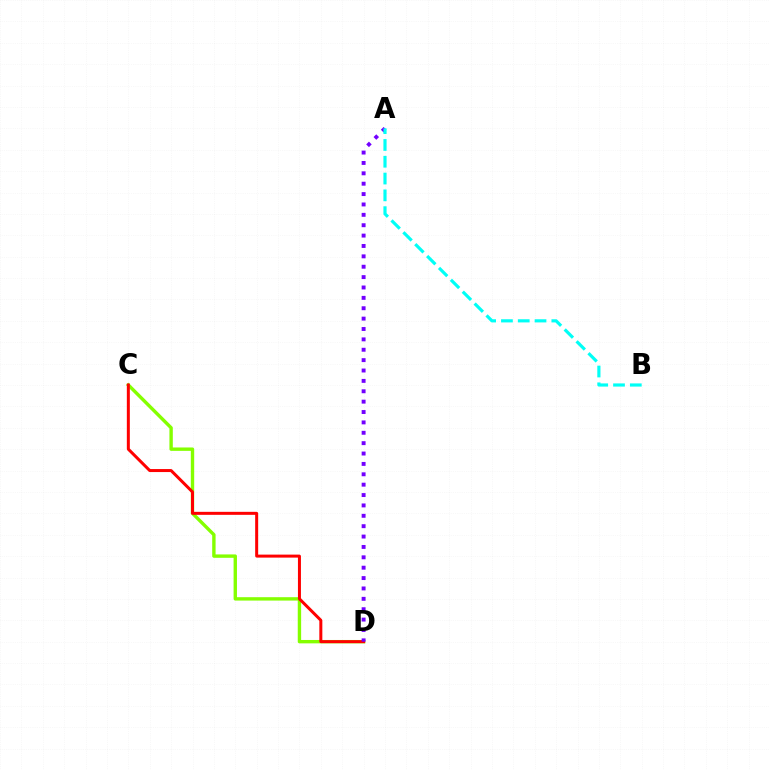{('C', 'D'): [{'color': '#84ff00', 'line_style': 'solid', 'thickness': 2.44}, {'color': '#ff0000', 'line_style': 'solid', 'thickness': 2.16}], ('A', 'D'): [{'color': '#7200ff', 'line_style': 'dotted', 'thickness': 2.82}], ('A', 'B'): [{'color': '#00fff6', 'line_style': 'dashed', 'thickness': 2.28}]}